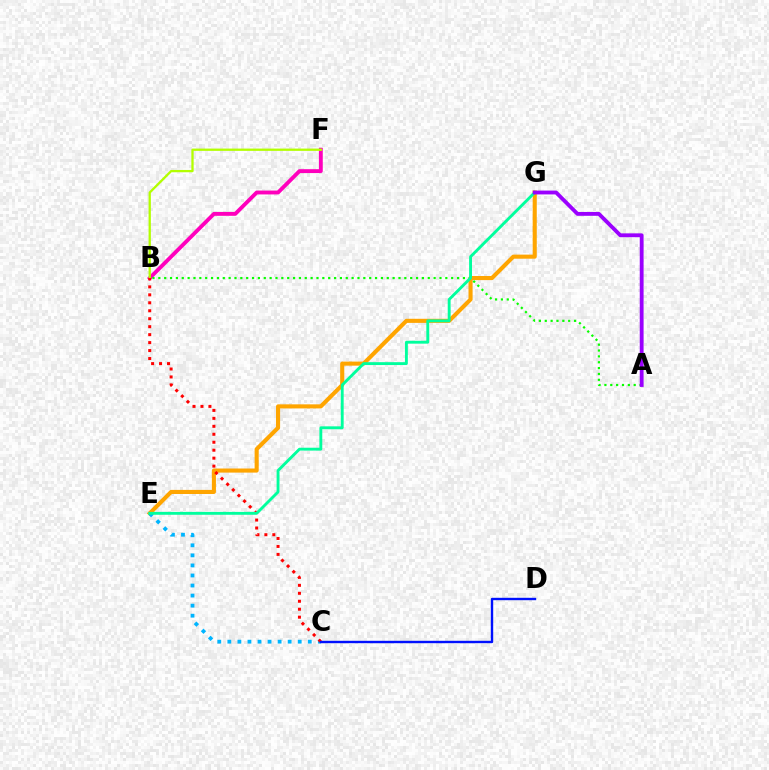{('B', 'F'): [{'color': '#ff00bd', 'line_style': 'solid', 'thickness': 2.78}, {'color': '#b3ff00', 'line_style': 'solid', 'thickness': 1.65}], ('E', 'G'): [{'color': '#ffa500', 'line_style': 'solid', 'thickness': 2.95}, {'color': '#00ff9d', 'line_style': 'solid', 'thickness': 2.07}], ('C', 'E'): [{'color': '#00b5ff', 'line_style': 'dotted', 'thickness': 2.73}], ('B', 'C'): [{'color': '#ff0000', 'line_style': 'dotted', 'thickness': 2.16}], ('A', 'B'): [{'color': '#08ff00', 'line_style': 'dotted', 'thickness': 1.59}], ('A', 'G'): [{'color': '#9b00ff', 'line_style': 'solid', 'thickness': 2.76}], ('C', 'D'): [{'color': '#0010ff', 'line_style': 'solid', 'thickness': 1.72}]}